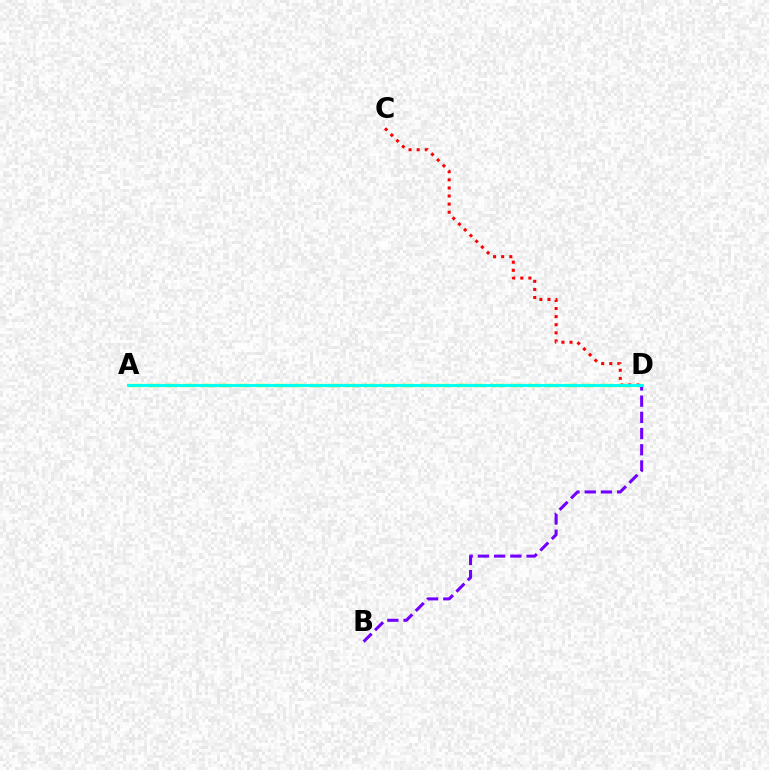{('A', 'D'): [{'color': '#84ff00', 'line_style': 'dashed', 'thickness': 2.47}, {'color': '#00fff6', 'line_style': 'solid', 'thickness': 2.08}], ('C', 'D'): [{'color': '#ff0000', 'line_style': 'dotted', 'thickness': 2.2}], ('B', 'D'): [{'color': '#7200ff', 'line_style': 'dashed', 'thickness': 2.2}]}